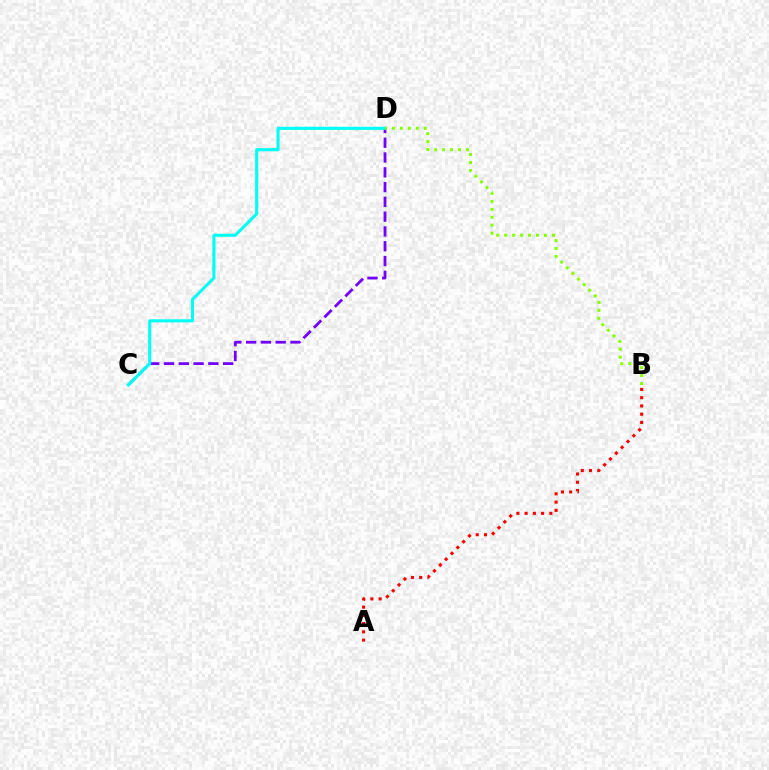{('C', 'D'): [{'color': '#7200ff', 'line_style': 'dashed', 'thickness': 2.01}, {'color': '#00fff6', 'line_style': 'solid', 'thickness': 2.22}], ('B', 'D'): [{'color': '#84ff00', 'line_style': 'dotted', 'thickness': 2.16}], ('A', 'B'): [{'color': '#ff0000', 'line_style': 'dotted', 'thickness': 2.24}]}